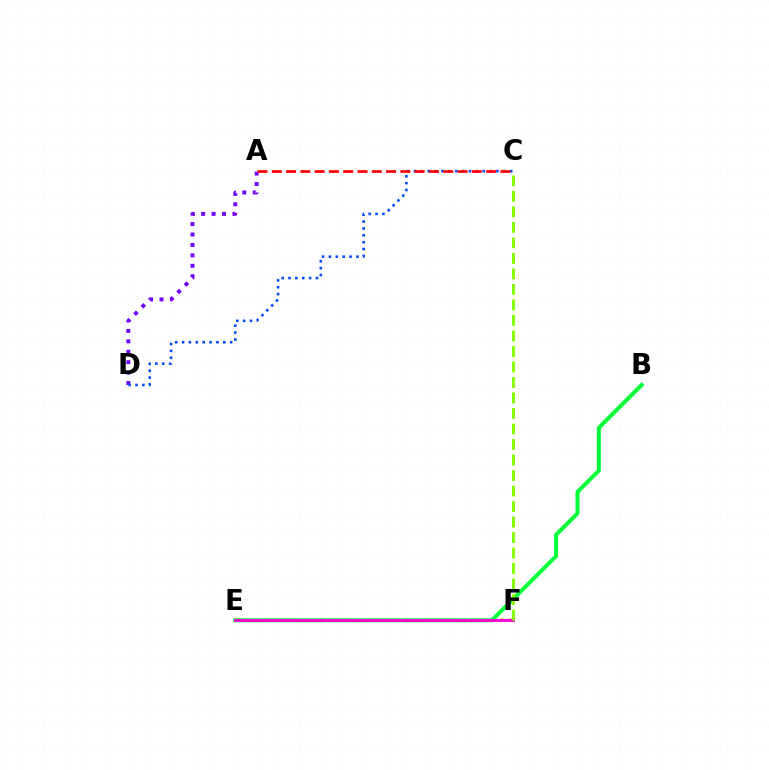{('E', 'F'): [{'color': '#ffbd00', 'line_style': 'dotted', 'thickness': 2.57}, {'color': '#00fff6', 'line_style': 'solid', 'thickness': 1.61}, {'color': '#ff00cf', 'line_style': 'solid', 'thickness': 2.05}], ('B', 'E'): [{'color': '#00ff39', 'line_style': 'solid', 'thickness': 2.87}], ('A', 'D'): [{'color': '#7200ff', 'line_style': 'dotted', 'thickness': 2.83}], ('C', 'D'): [{'color': '#004bff', 'line_style': 'dotted', 'thickness': 1.87}], ('A', 'C'): [{'color': '#ff0000', 'line_style': 'dashed', 'thickness': 1.94}], ('C', 'F'): [{'color': '#84ff00', 'line_style': 'dashed', 'thickness': 2.11}]}